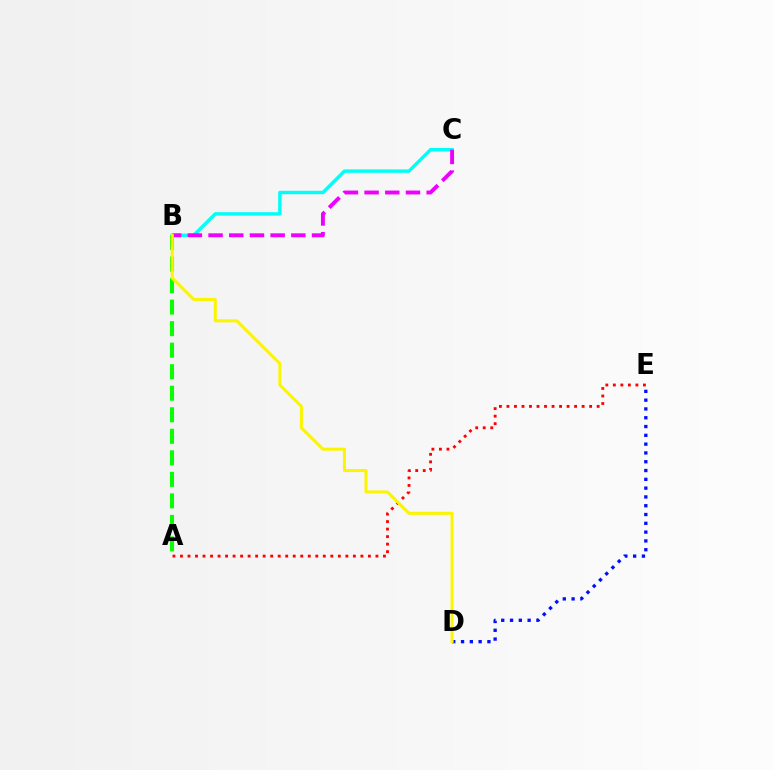{('B', 'C'): [{'color': '#00fff6', 'line_style': 'solid', 'thickness': 2.45}, {'color': '#ee00ff', 'line_style': 'dashed', 'thickness': 2.81}], ('D', 'E'): [{'color': '#0010ff', 'line_style': 'dotted', 'thickness': 2.39}], ('A', 'E'): [{'color': '#ff0000', 'line_style': 'dotted', 'thickness': 2.04}], ('A', 'B'): [{'color': '#08ff00', 'line_style': 'dashed', 'thickness': 2.92}], ('B', 'D'): [{'color': '#fcf500', 'line_style': 'solid', 'thickness': 2.18}]}